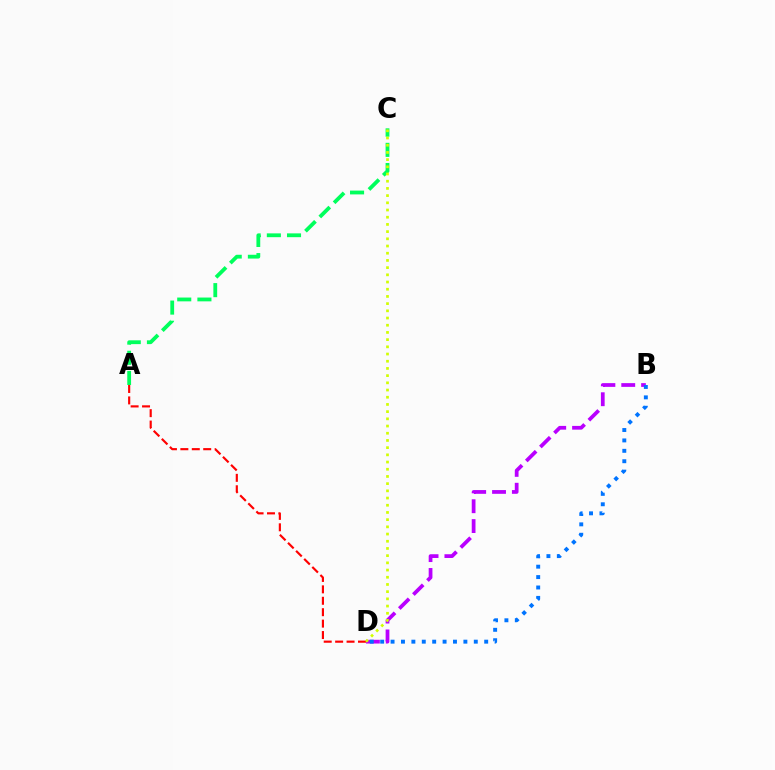{('A', 'C'): [{'color': '#00ff5c', 'line_style': 'dashed', 'thickness': 2.74}], ('B', 'D'): [{'color': '#b900ff', 'line_style': 'dashed', 'thickness': 2.7}, {'color': '#0074ff', 'line_style': 'dotted', 'thickness': 2.83}], ('A', 'D'): [{'color': '#ff0000', 'line_style': 'dashed', 'thickness': 1.55}], ('C', 'D'): [{'color': '#d1ff00', 'line_style': 'dotted', 'thickness': 1.96}]}